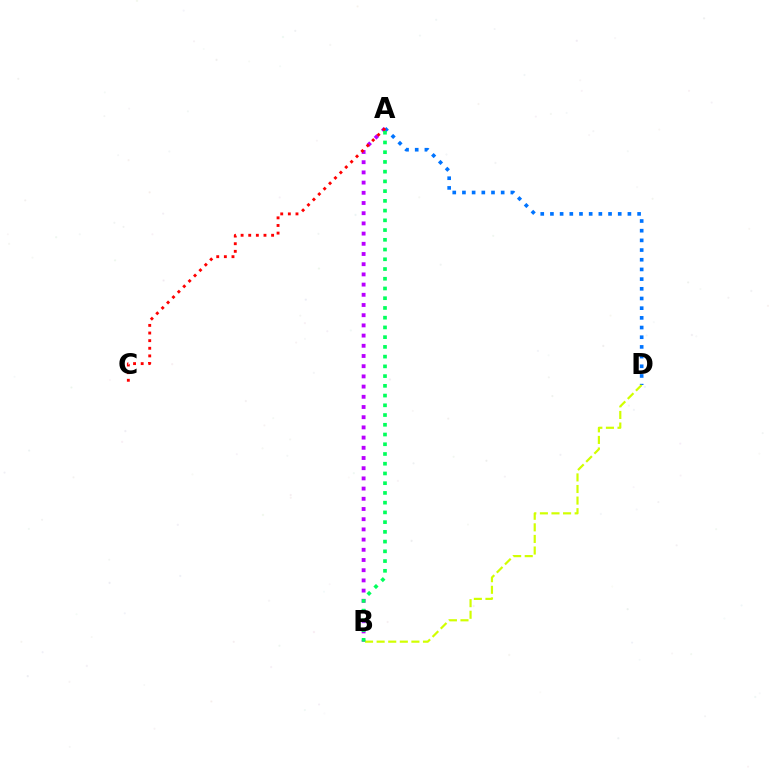{('A', 'D'): [{'color': '#0074ff', 'line_style': 'dotted', 'thickness': 2.63}], ('A', 'B'): [{'color': '#b900ff', 'line_style': 'dotted', 'thickness': 2.77}, {'color': '#00ff5c', 'line_style': 'dotted', 'thickness': 2.65}], ('A', 'C'): [{'color': '#ff0000', 'line_style': 'dotted', 'thickness': 2.07}], ('B', 'D'): [{'color': '#d1ff00', 'line_style': 'dashed', 'thickness': 1.57}]}